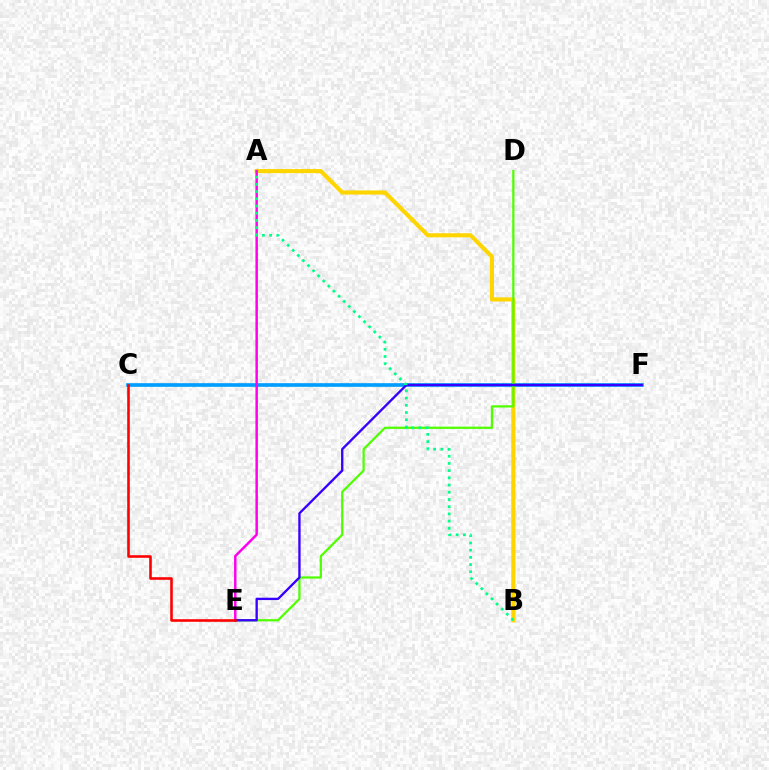{('A', 'B'): [{'color': '#ffd500', 'line_style': 'solid', 'thickness': 2.96}, {'color': '#00ff86', 'line_style': 'dotted', 'thickness': 1.96}], ('C', 'F'): [{'color': '#009eff', 'line_style': 'solid', 'thickness': 2.63}], ('A', 'E'): [{'color': '#ff00ed', 'line_style': 'solid', 'thickness': 1.78}], ('D', 'E'): [{'color': '#4fff00', 'line_style': 'solid', 'thickness': 1.61}], ('E', 'F'): [{'color': '#3700ff', 'line_style': 'solid', 'thickness': 1.69}], ('C', 'E'): [{'color': '#ff0000', 'line_style': 'solid', 'thickness': 1.86}]}